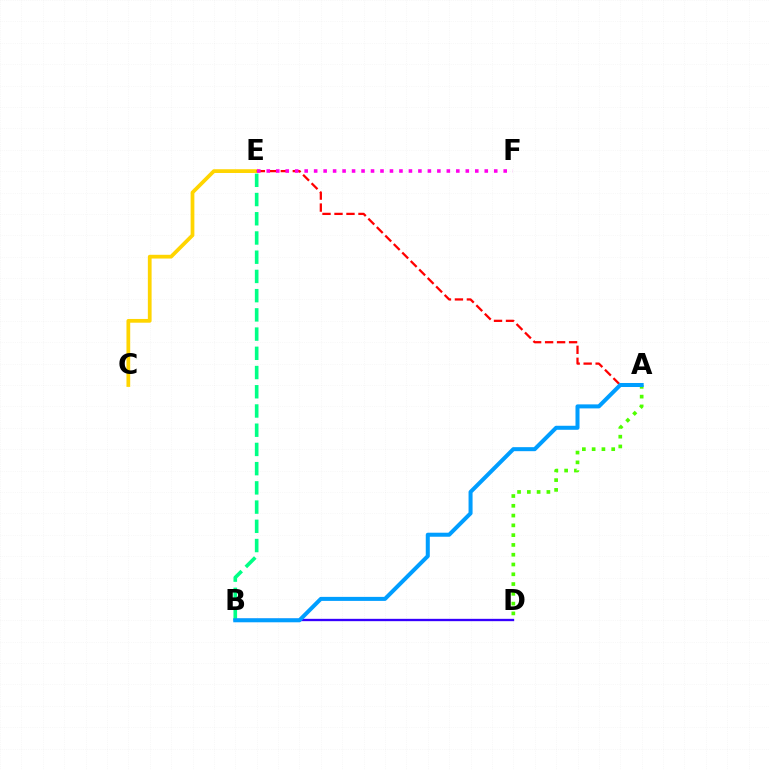{('C', 'E'): [{'color': '#ffd500', 'line_style': 'solid', 'thickness': 2.7}], ('A', 'D'): [{'color': '#4fff00', 'line_style': 'dotted', 'thickness': 2.66}], ('B', 'D'): [{'color': '#3700ff', 'line_style': 'solid', 'thickness': 1.68}], ('A', 'E'): [{'color': '#ff0000', 'line_style': 'dashed', 'thickness': 1.63}], ('B', 'E'): [{'color': '#00ff86', 'line_style': 'dashed', 'thickness': 2.61}], ('E', 'F'): [{'color': '#ff00ed', 'line_style': 'dotted', 'thickness': 2.58}], ('A', 'B'): [{'color': '#009eff', 'line_style': 'solid', 'thickness': 2.89}]}